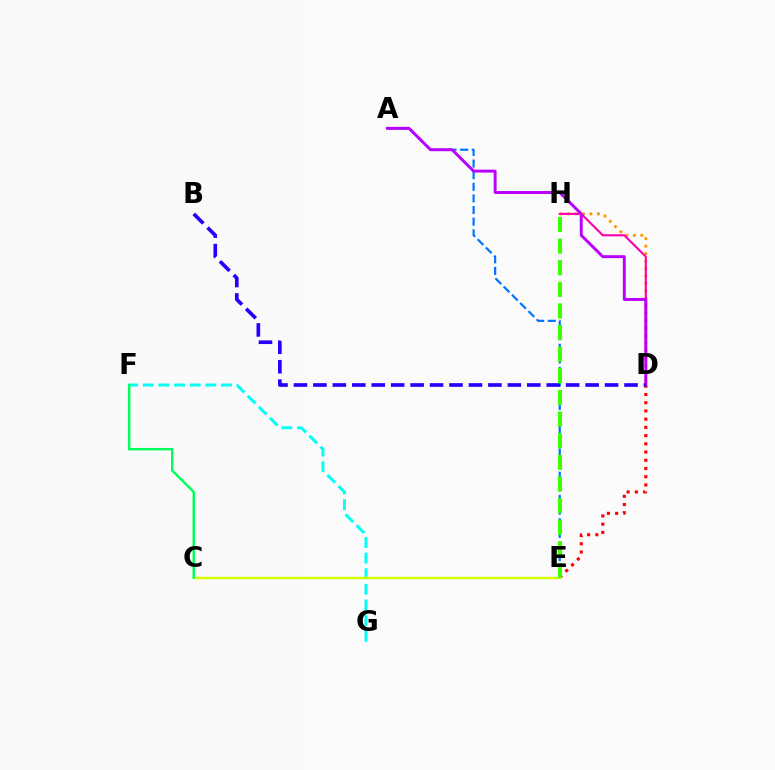{('F', 'G'): [{'color': '#00fff6', 'line_style': 'dashed', 'thickness': 2.12}], ('D', 'H'): [{'color': '#ff9400', 'line_style': 'dotted', 'thickness': 2.03}, {'color': '#ff00ac', 'line_style': 'solid', 'thickness': 1.52}], ('D', 'E'): [{'color': '#ff0000', 'line_style': 'dotted', 'thickness': 2.24}], ('A', 'E'): [{'color': '#0074ff', 'line_style': 'dashed', 'thickness': 1.58}], ('C', 'E'): [{'color': '#d1ff00', 'line_style': 'solid', 'thickness': 1.76}], ('C', 'F'): [{'color': '#00ff5c', 'line_style': 'solid', 'thickness': 1.76}], ('A', 'D'): [{'color': '#b900ff', 'line_style': 'solid', 'thickness': 2.12}], ('B', 'D'): [{'color': '#2500ff', 'line_style': 'dashed', 'thickness': 2.64}], ('E', 'H'): [{'color': '#3dff00', 'line_style': 'dashed', 'thickness': 2.94}]}